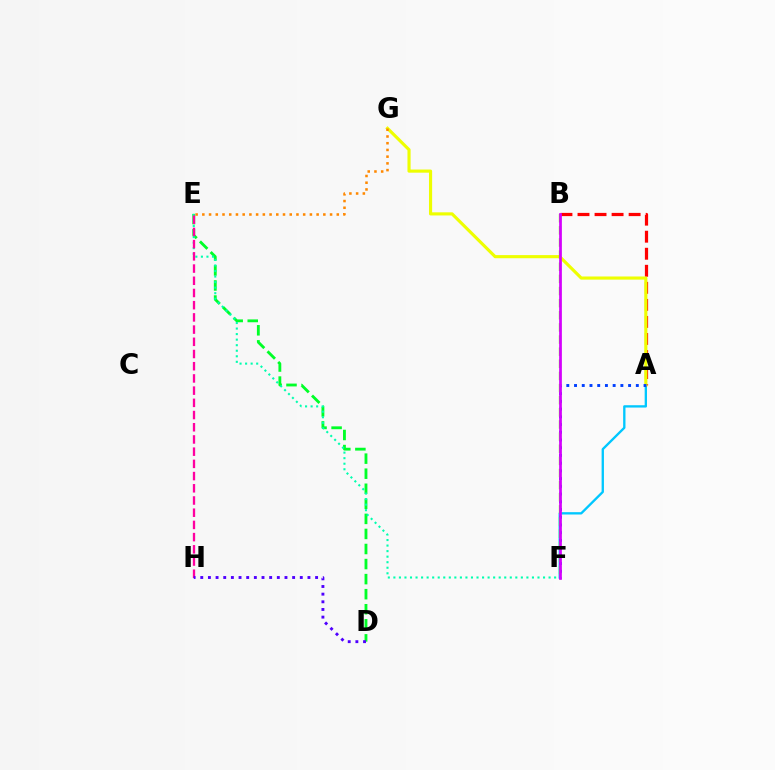{('A', 'B'): [{'color': '#ff0000', 'line_style': 'dashed', 'thickness': 2.32}], ('A', 'F'): [{'color': '#00c7ff', 'line_style': 'solid', 'thickness': 1.68}, {'color': '#003fff', 'line_style': 'dotted', 'thickness': 2.1}], ('D', 'E'): [{'color': '#00ff27', 'line_style': 'dashed', 'thickness': 2.05}], ('A', 'G'): [{'color': '#eeff00', 'line_style': 'solid', 'thickness': 2.26}], ('E', 'F'): [{'color': '#00ffaf', 'line_style': 'dotted', 'thickness': 1.51}], ('E', 'H'): [{'color': '#ff00a0', 'line_style': 'dashed', 'thickness': 1.66}], ('B', 'F'): [{'color': '#66ff00', 'line_style': 'dashed', 'thickness': 1.65}, {'color': '#d600ff', 'line_style': 'solid', 'thickness': 1.96}], ('D', 'H'): [{'color': '#4f00ff', 'line_style': 'dotted', 'thickness': 2.08}], ('E', 'G'): [{'color': '#ff8800', 'line_style': 'dotted', 'thickness': 1.83}]}